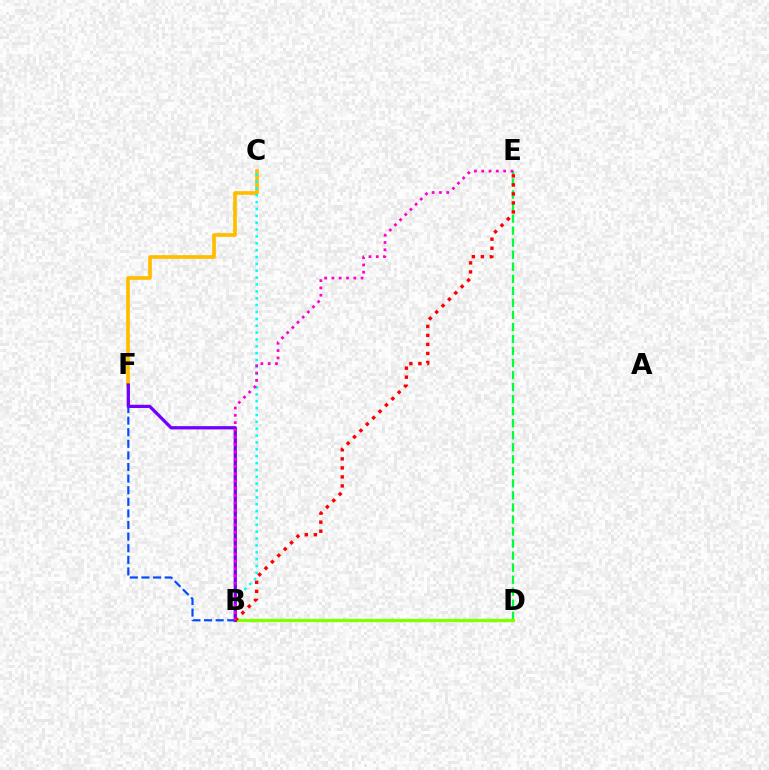{('D', 'E'): [{'color': '#00ff39', 'line_style': 'dashed', 'thickness': 1.64}], ('B', 'F'): [{'color': '#004bff', 'line_style': 'dashed', 'thickness': 1.58}, {'color': '#7200ff', 'line_style': 'solid', 'thickness': 2.36}], ('B', 'D'): [{'color': '#84ff00', 'line_style': 'solid', 'thickness': 2.38}], ('C', 'F'): [{'color': '#ffbd00', 'line_style': 'solid', 'thickness': 2.66}], ('B', 'C'): [{'color': '#00fff6', 'line_style': 'dotted', 'thickness': 1.87}], ('B', 'E'): [{'color': '#ff0000', 'line_style': 'dotted', 'thickness': 2.45}, {'color': '#ff00cf', 'line_style': 'dotted', 'thickness': 1.99}]}